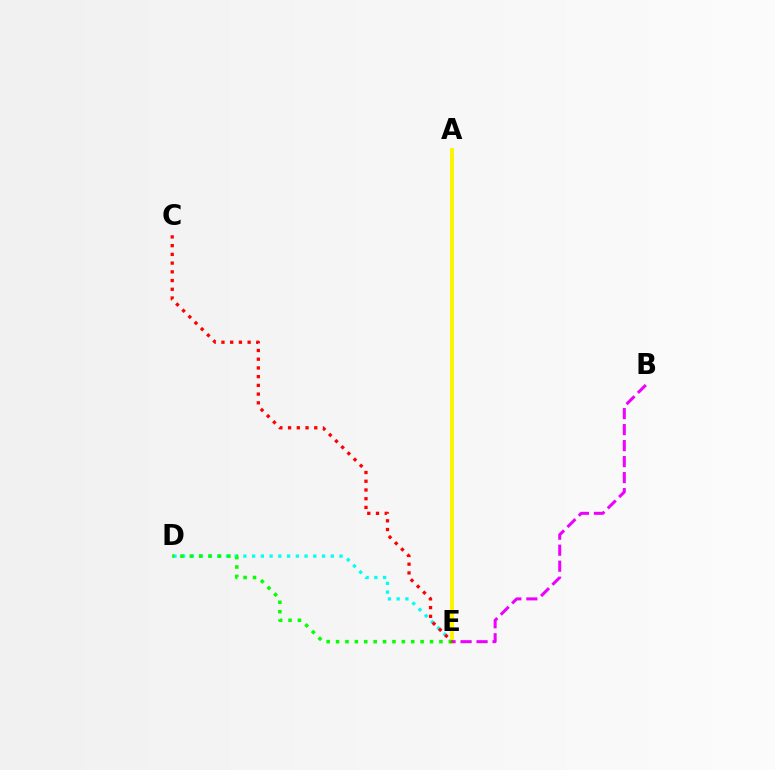{('A', 'E'): [{'color': '#0010ff', 'line_style': 'dashed', 'thickness': 1.65}, {'color': '#fcf500', 'line_style': 'solid', 'thickness': 2.85}], ('D', 'E'): [{'color': '#00fff6', 'line_style': 'dotted', 'thickness': 2.37}, {'color': '#08ff00', 'line_style': 'dotted', 'thickness': 2.55}], ('C', 'E'): [{'color': '#ff0000', 'line_style': 'dotted', 'thickness': 2.37}], ('B', 'E'): [{'color': '#ee00ff', 'line_style': 'dashed', 'thickness': 2.17}]}